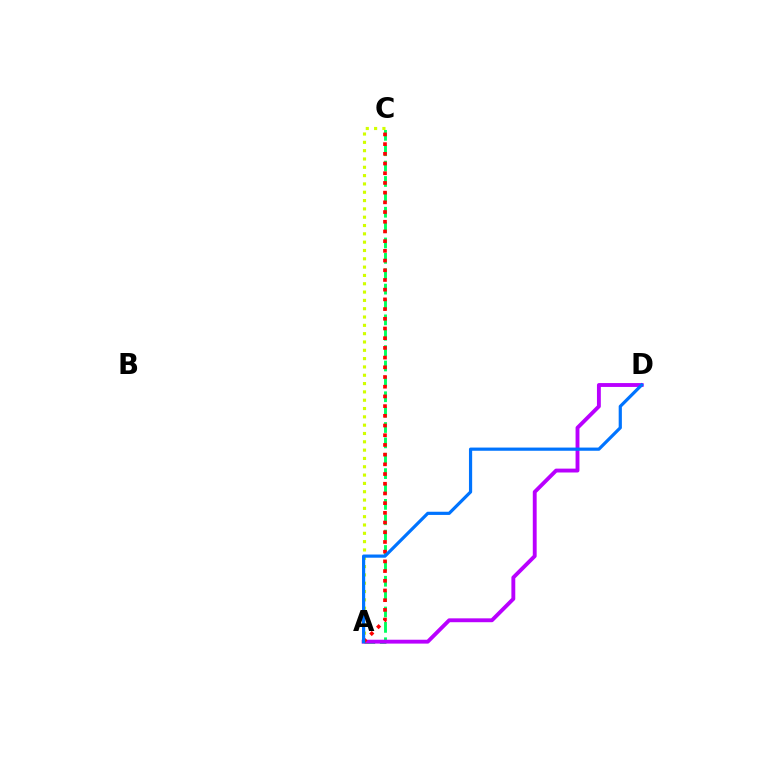{('A', 'C'): [{'color': '#00ff5c', 'line_style': 'dashed', 'thickness': 2.09}, {'color': '#d1ff00', 'line_style': 'dotted', 'thickness': 2.26}, {'color': '#ff0000', 'line_style': 'dotted', 'thickness': 2.64}], ('A', 'D'): [{'color': '#b900ff', 'line_style': 'solid', 'thickness': 2.79}, {'color': '#0074ff', 'line_style': 'solid', 'thickness': 2.3}]}